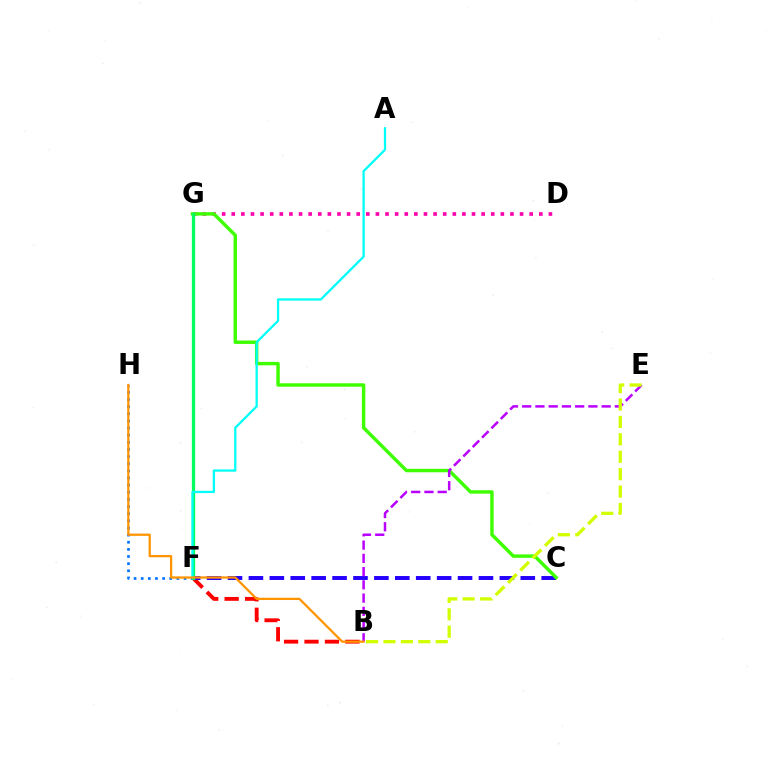{('B', 'F'): [{'color': '#ff0000', 'line_style': 'dashed', 'thickness': 2.78}], ('C', 'F'): [{'color': '#2500ff', 'line_style': 'dashed', 'thickness': 2.84}], ('D', 'G'): [{'color': '#ff00ac', 'line_style': 'dotted', 'thickness': 2.61}], ('C', 'G'): [{'color': '#3dff00', 'line_style': 'solid', 'thickness': 2.46}], ('F', 'H'): [{'color': '#0074ff', 'line_style': 'dotted', 'thickness': 1.94}], ('B', 'E'): [{'color': '#b900ff', 'line_style': 'dashed', 'thickness': 1.8}, {'color': '#d1ff00', 'line_style': 'dashed', 'thickness': 2.37}], ('F', 'G'): [{'color': '#00ff5c', 'line_style': 'solid', 'thickness': 2.35}], ('A', 'F'): [{'color': '#00fff6', 'line_style': 'solid', 'thickness': 1.64}], ('B', 'H'): [{'color': '#ff9400', 'line_style': 'solid', 'thickness': 1.63}]}